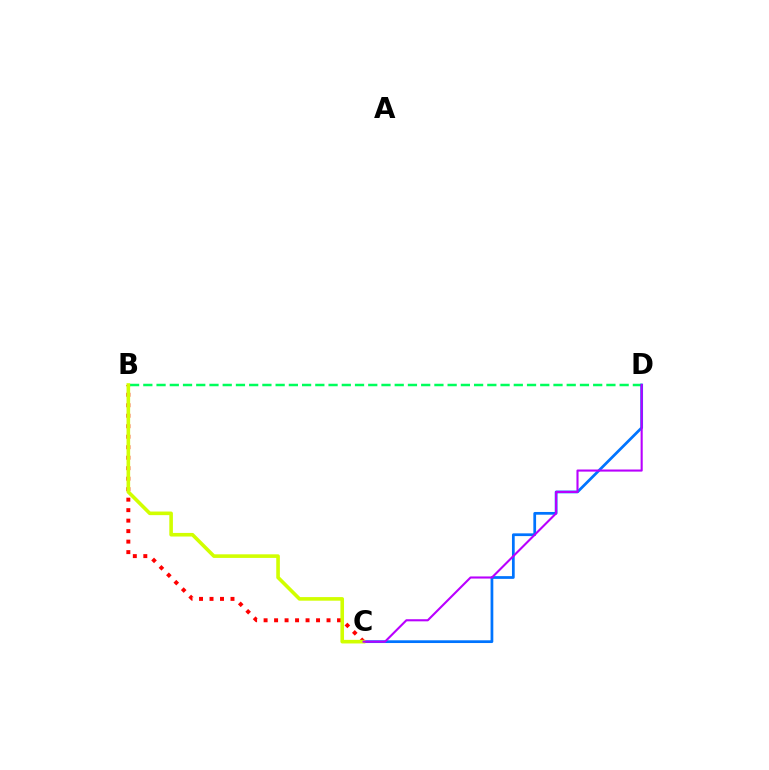{('B', 'C'): [{'color': '#ff0000', 'line_style': 'dotted', 'thickness': 2.85}, {'color': '#d1ff00', 'line_style': 'solid', 'thickness': 2.59}], ('B', 'D'): [{'color': '#00ff5c', 'line_style': 'dashed', 'thickness': 1.8}], ('C', 'D'): [{'color': '#0074ff', 'line_style': 'solid', 'thickness': 1.97}, {'color': '#b900ff', 'line_style': 'solid', 'thickness': 1.52}]}